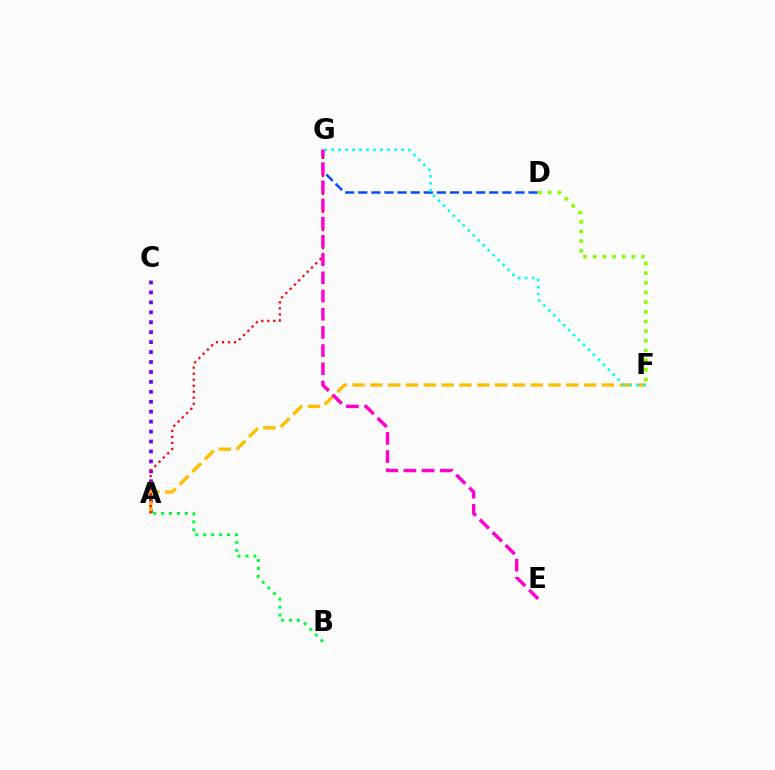{('A', 'C'): [{'color': '#7200ff', 'line_style': 'dotted', 'thickness': 2.7}], ('D', 'G'): [{'color': '#004bff', 'line_style': 'dashed', 'thickness': 1.78}], ('A', 'F'): [{'color': '#ffbd00', 'line_style': 'dashed', 'thickness': 2.42}], ('F', 'G'): [{'color': '#00fff6', 'line_style': 'dotted', 'thickness': 1.9}], ('A', 'G'): [{'color': '#ff0000', 'line_style': 'dotted', 'thickness': 1.63}], ('A', 'B'): [{'color': '#00ff39', 'line_style': 'dotted', 'thickness': 2.16}], ('E', 'G'): [{'color': '#ff00cf', 'line_style': 'dashed', 'thickness': 2.47}], ('D', 'F'): [{'color': '#84ff00', 'line_style': 'dotted', 'thickness': 2.62}]}